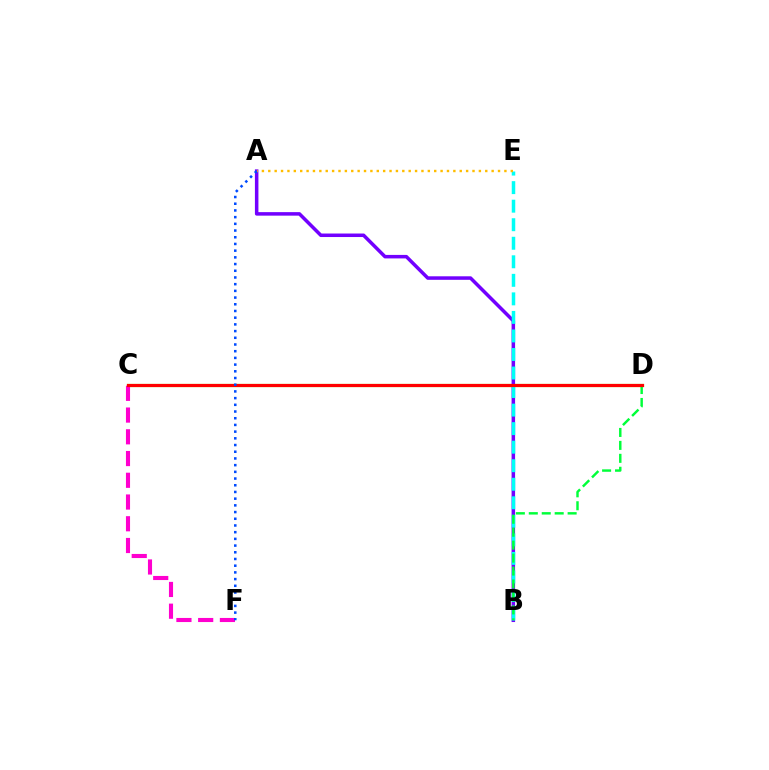{('C', 'D'): [{'color': '#84ff00', 'line_style': 'solid', 'thickness': 2.29}, {'color': '#ff0000', 'line_style': 'solid', 'thickness': 2.28}], ('A', 'B'): [{'color': '#7200ff', 'line_style': 'solid', 'thickness': 2.53}], ('B', 'E'): [{'color': '#00fff6', 'line_style': 'dashed', 'thickness': 2.52}], ('B', 'D'): [{'color': '#00ff39', 'line_style': 'dashed', 'thickness': 1.76}], ('C', 'F'): [{'color': '#ff00cf', 'line_style': 'dashed', 'thickness': 2.95}], ('A', 'F'): [{'color': '#004bff', 'line_style': 'dotted', 'thickness': 1.82}], ('A', 'E'): [{'color': '#ffbd00', 'line_style': 'dotted', 'thickness': 1.73}]}